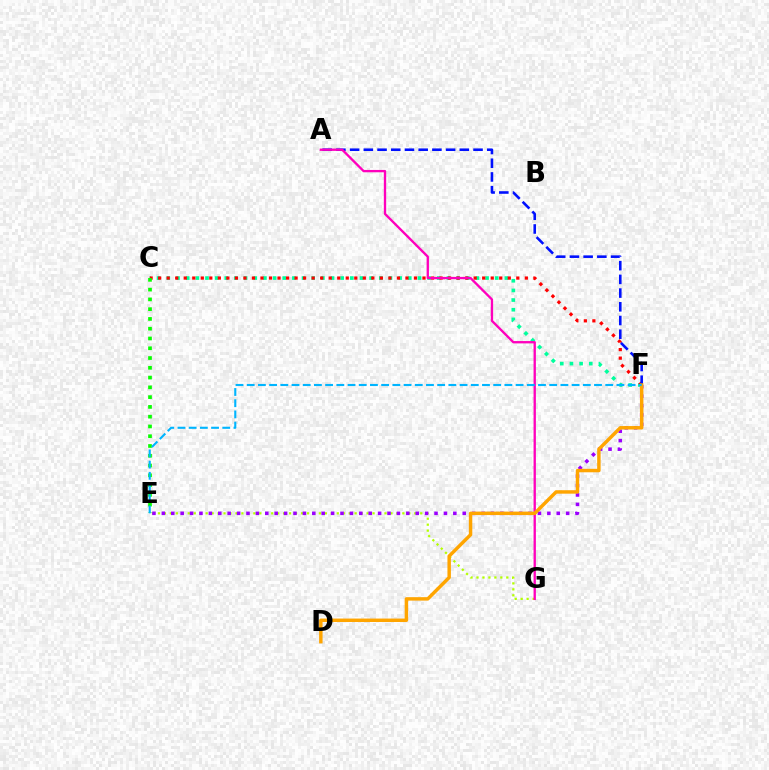{('C', 'F'): [{'color': '#00ff9d', 'line_style': 'dotted', 'thickness': 2.62}, {'color': '#ff0000', 'line_style': 'dotted', 'thickness': 2.32}], ('E', 'G'): [{'color': '#b3ff00', 'line_style': 'dotted', 'thickness': 1.62}], ('C', 'E'): [{'color': '#08ff00', 'line_style': 'dotted', 'thickness': 2.66}], ('A', 'F'): [{'color': '#0010ff', 'line_style': 'dashed', 'thickness': 1.86}], ('A', 'G'): [{'color': '#ff00bd', 'line_style': 'solid', 'thickness': 1.68}], ('E', 'F'): [{'color': '#9b00ff', 'line_style': 'dotted', 'thickness': 2.55}, {'color': '#00b5ff', 'line_style': 'dashed', 'thickness': 1.52}], ('D', 'F'): [{'color': '#ffa500', 'line_style': 'solid', 'thickness': 2.48}]}